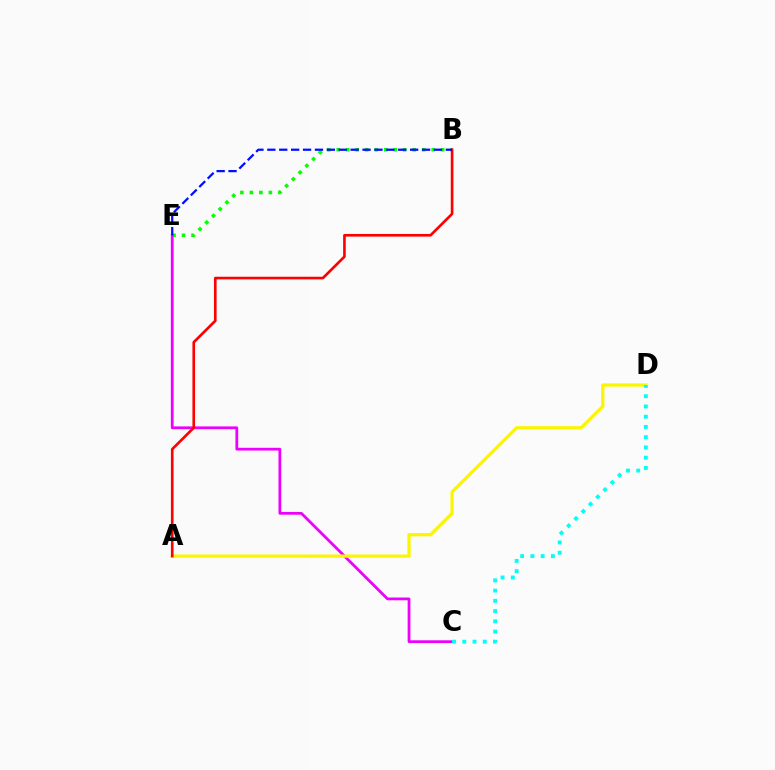{('B', 'E'): [{'color': '#08ff00', 'line_style': 'dotted', 'thickness': 2.58}, {'color': '#0010ff', 'line_style': 'dashed', 'thickness': 1.62}], ('C', 'E'): [{'color': '#ee00ff', 'line_style': 'solid', 'thickness': 1.99}], ('A', 'D'): [{'color': '#fcf500', 'line_style': 'solid', 'thickness': 2.35}], ('C', 'D'): [{'color': '#00fff6', 'line_style': 'dotted', 'thickness': 2.78}], ('A', 'B'): [{'color': '#ff0000', 'line_style': 'solid', 'thickness': 1.9}]}